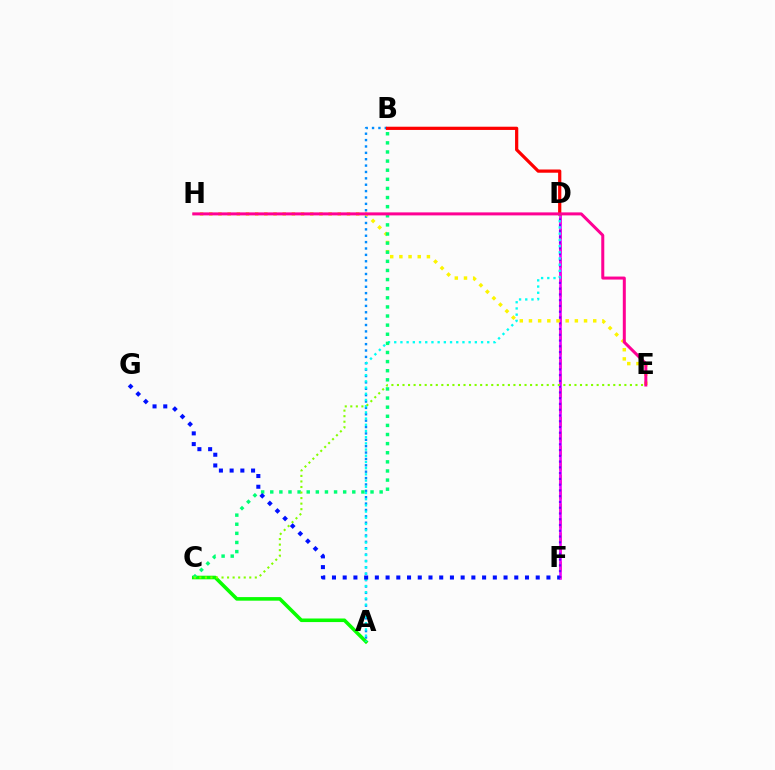{('D', 'F'): [{'color': '#ff7c00', 'line_style': 'dashed', 'thickness': 1.96}, {'color': '#ee00ff', 'line_style': 'solid', 'thickness': 1.89}, {'color': '#7200ff', 'line_style': 'dotted', 'thickness': 1.57}], ('A', 'C'): [{'color': '#08ff00', 'line_style': 'solid', 'thickness': 2.58}], ('A', 'B'): [{'color': '#008cff', 'line_style': 'dotted', 'thickness': 1.73}], ('A', 'D'): [{'color': '#00fff6', 'line_style': 'dotted', 'thickness': 1.69}], ('E', 'H'): [{'color': '#fcf500', 'line_style': 'dotted', 'thickness': 2.49}, {'color': '#ff0094', 'line_style': 'solid', 'thickness': 2.16}], ('B', 'C'): [{'color': '#00ff74', 'line_style': 'dotted', 'thickness': 2.48}], ('C', 'E'): [{'color': '#84ff00', 'line_style': 'dotted', 'thickness': 1.51}], ('B', 'D'): [{'color': '#ff0000', 'line_style': 'solid', 'thickness': 2.32}], ('F', 'G'): [{'color': '#0010ff', 'line_style': 'dotted', 'thickness': 2.91}]}